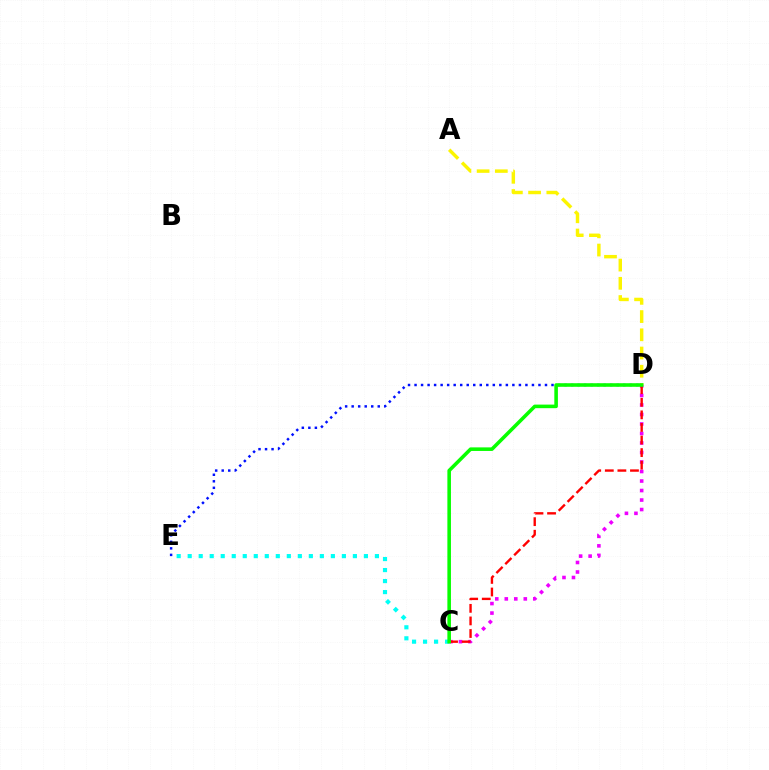{('C', 'D'): [{'color': '#ee00ff', 'line_style': 'dotted', 'thickness': 2.58}, {'color': '#ff0000', 'line_style': 'dashed', 'thickness': 1.71}, {'color': '#08ff00', 'line_style': 'solid', 'thickness': 2.57}], ('A', 'D'): [{'color': '#fcf500', 'line_style': 'dashed', 'thickness': 2.48}], ('D', 'E'): [{'color': '#0010ff', 'line_style': 'dotted', 'thickness': 1.77}], ('C', 'E'): [{'color': '#00fff6', 'line_style': 'dotted', 'thickness': 2.99}]}